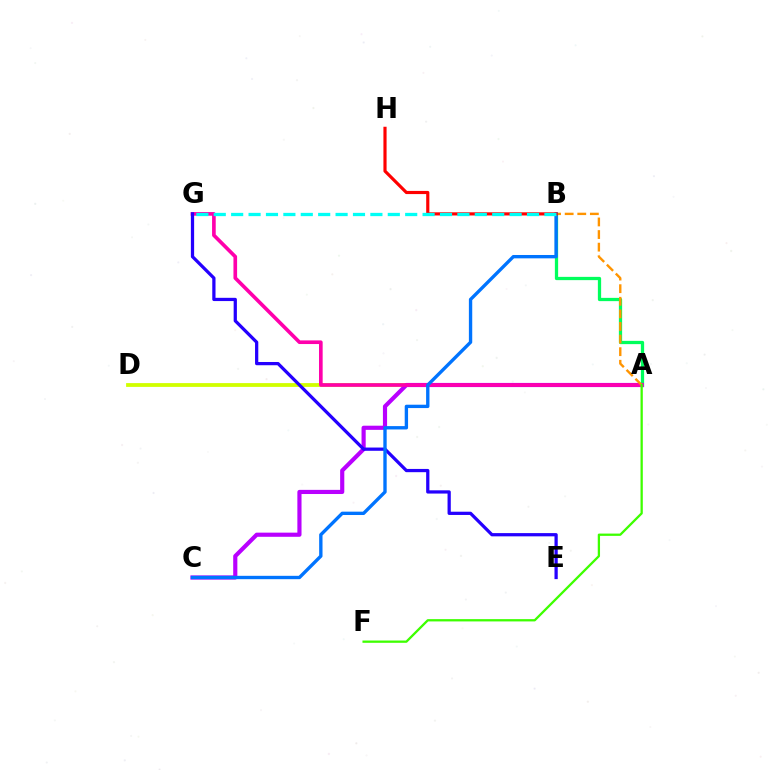{('A', 'D'): [{'color': '#d1ff00', 'line_style': 'solid', 'thickness': 2.73}], ('A', 'B'): [{'color': '#00ff5c', 'line_style': 'solid', 'thickness': 2.35}, {'color': '#ff9400', 'line_style': 'dashed', 'thickness': 1.71}], ('A', 'C'): [{'color': '#b900ff', 'line_style': 'solid', 'thickness': 2.99}], ('A', 'G'): [{'color': '#ff00ac', 'line_style': 'solid', 'thickness': 2.63}], ('E', 'G'): [{'color': '#2500ff', 'line_style': 'solid', 'thickness': 2.34}], ('A', 'F'): [{'color': '#3dff00', 'line_style': 'solid', 'thickness': 1.65}], ('B', 'C'): [{'color': '#0074ff', 'line_style': 'solid', 'thickness': 2.42}], ('B', 'H'): [{'color': '#ff0000', 'line_style': 'solid', 'thickness': 2.28}], ('B', 'G'): [{'color': '#00fff6', 'line_style': 'dashed', 'thickness': 2.36}]}